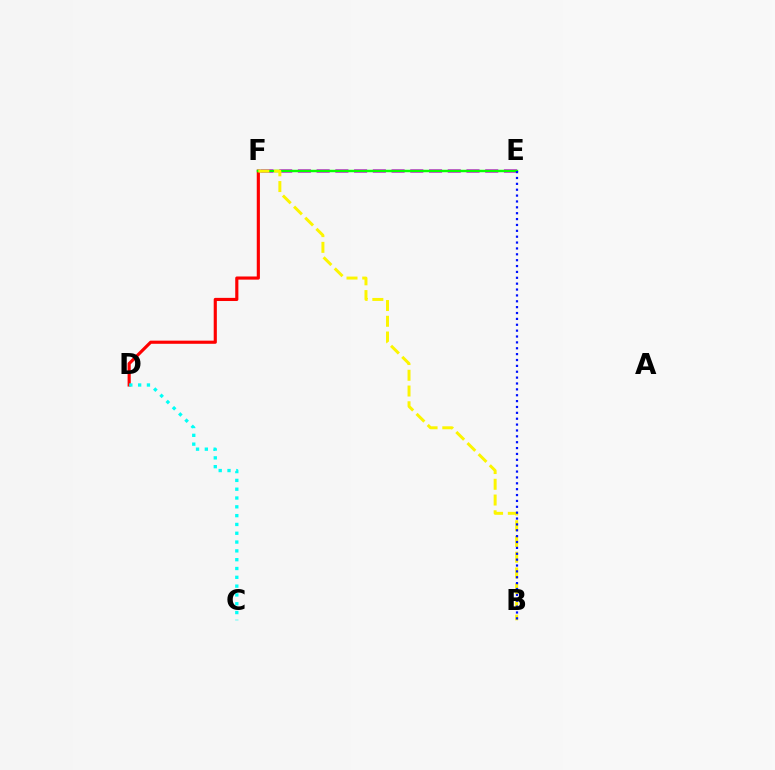{('D', 'F'): [{'color': '#ff0000', 'line_style': 'solid', 'thickness': 2.26}], ('E', 'F'): [{'color': '#ee00ff', 'line_style': 'dashed', 'thickness': 2.54}, {'color': '#08ff00', 'line_style': 'solid', 'thickness': 1.76}], ('C', 'D'): [{'color': '#00fff6', 'line_style': 'dotted', 'thickness': 2.39}], ('B', 'F'): [{'color': '#fcf500', 'line_style': 'dashed', 'thickness': 2.14}], ('B', 'E'): [{'color': '#0010ff', 'line_style': 'dotted', 'thickness': 1.6}]}